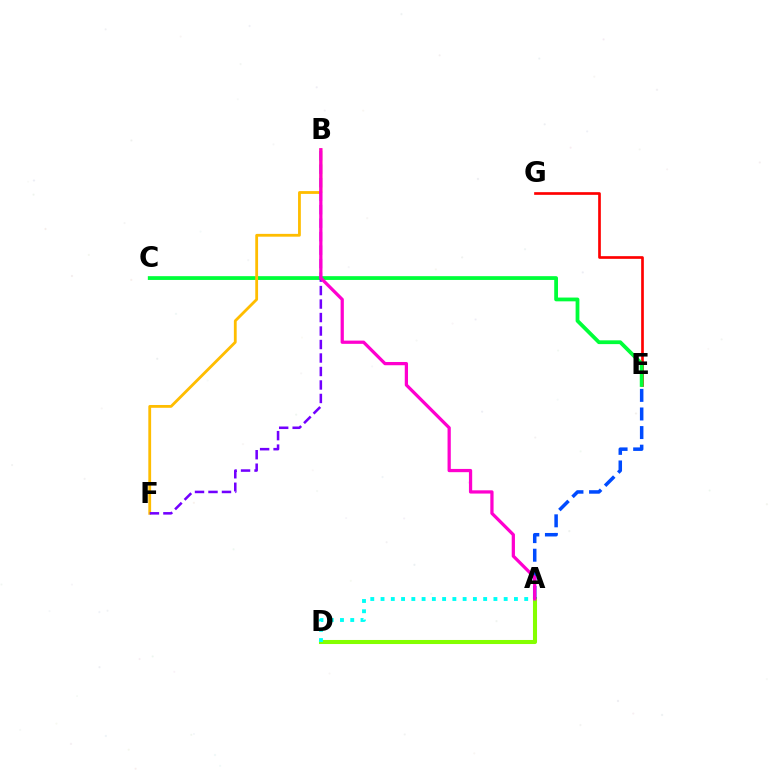{('E', 'G'): [{'color': '#ff0000', 'line_style': 'solid', 'thickness': 1.93}], ('A', 'D'): [{'color': '#84ff00', 'line_style': 'solid', 'thickness': 2.92}, {'color': '#00fff6', 'line_style': 'dotted', 'thickness': 2.79}], ('A', 'E'): [{'color': '#004bff', 'line_style': 'dashed', 'thickness': 2.53}], ('C', 'E'): [{'color': '#00ff39', 'line_style': 'solid', 'thickness': 2.72}], ('B', 'F'): [{'color': '#ffbd00', 'line_style': 'solid', 'thickness': 2.02}, {'color': '#7200ff', 'line_style': 'dashed', 'thickness': 1.83}], ('A', 'B'): [{'color': '#ff00cf', 'line_style': 'solid', 'thickness': 2.34}]}